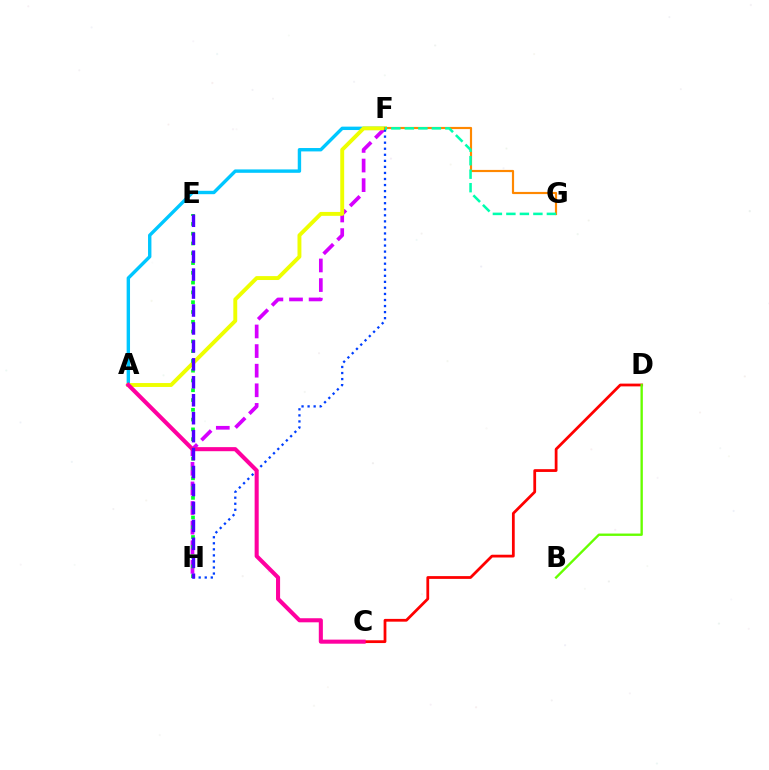{('A', 'F'): [{'color': '#00c7ff', 'line_style': 'solid', 'thickness': 2.44}, {'color': '#eeff00', 'line_style': 'solid', 'thickness': 2.81}], ('F', 'H'): [{'color': '#d600ff', 'line_style': 'dashed', 'thickness': 2.66}, {'color': '#003fff', 'line_style': 'dotted', 'thickness': 1.64}], ('C', 'D'): [{'color': '#ff0000', 'line_style': 'solid', 'thickness': 2.0}], ('E', 'H'): [{'color': '#00ff27', 'line_style': 'dotted', 'thickness': 2.66}, {'color': '#4f00ff', 'line_style': 'dashed', 'thickness': 2.44}], ('A', 'C'): [{'color': '#ff00a0', 'line_style': 'solid', 'thickness': 2.93}], ('B', 'D'): [{'color': '#66ff00', 'line_style': 'solid', 'thickness': 1.7}], ('F', 'G'): [{'color': '#ff8800', 'line_style': 'solid', 'thickness': 1.57}, {'color': '#00ffaf', 'line_style': 'dashed', 'thickness': 1.83}]}